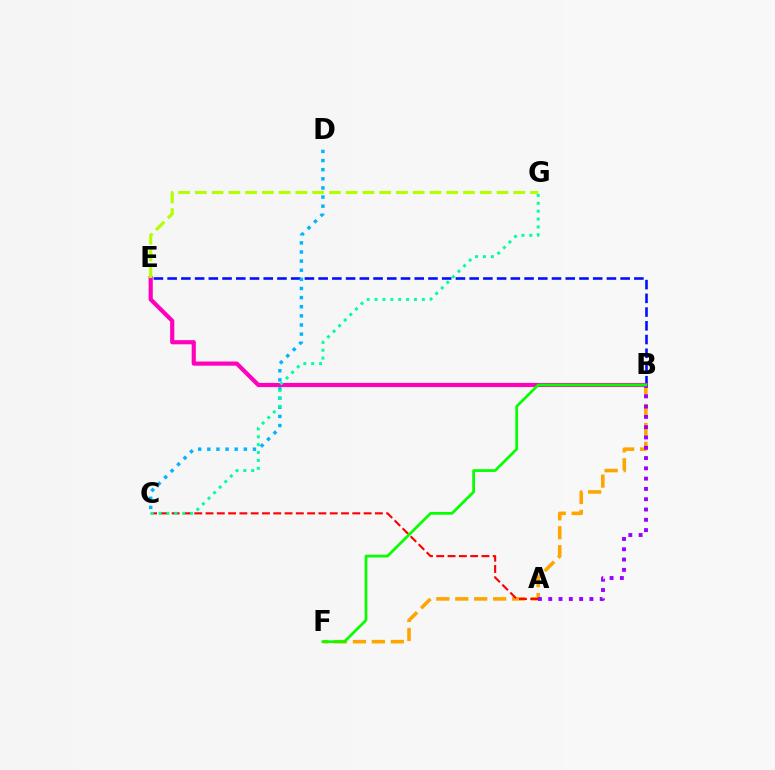{('B', 'F'): [{'color': '#ffa500', 'line_style': 'dashed', 'thickness': 2.57}, {'color': '#08ff00', 'line_style': 'solid', 'thickness': 1.98}], ('B', 'E'): [{'color': '#0010ff', 'line_style': 'dashed', 'thickness': 1.86}, {'color': '#ff00bd', 'line_style': 'solid', 'thickness': 2.99}], ('C', 'D'): [{'color': '#00b5ff', 'line_style': 'dotted', 'thickness': 2.48}], ('A', 'C'): [{'color': '#ff0000', 'line_style': 'dashed', 'thickness': 1.53}], ('C', 'G'): [{'color': '#00ff9d', 'line_style': 'dotted', 'thickness': 2.14}], ('A', 'B'): [{'color': '#9b00ff', 'line_style': 'dotted', 'thickness': 2.8}], ('E', 'G'): [{'color': '#b3ff00', 'line_style': 'dashed', 'thickness': 2.28}]}